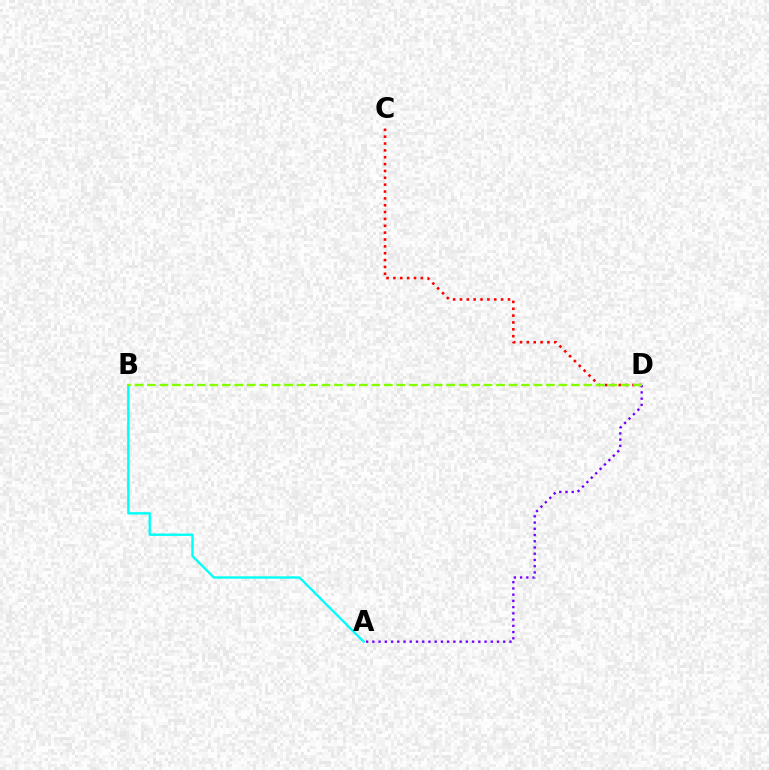{('A', 'D'): [{'color': '#7200ff', 'line_style': 'dotted', 'thickness': 1.69}], ('A', 'B'): [{'color': '#00fff6', 'line_style': 'solid', 'thickness': 1.7}], ('C', 'D'): [{'color': '#ff0000', 'line_style': 'dotted', 'thickness': 1.86}], ('B', 'D'): [{'color': '#84ff00', 'line_style': 'dashed', 'thickness': 1.69}]}